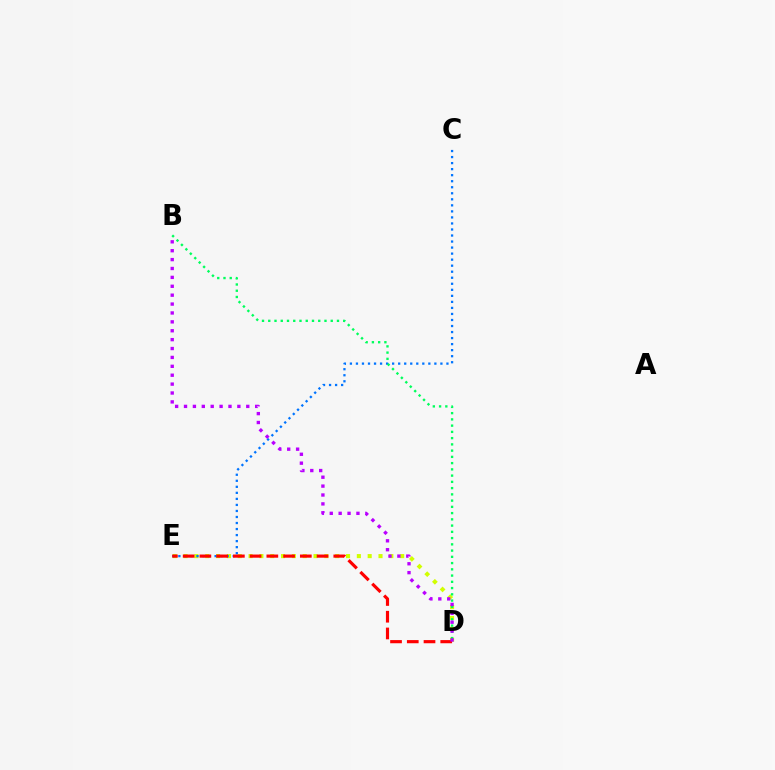{('D', 'E'): [{'color': '#d1ff00', 'line_style': 'dotted', 'thickness': 2.94}, {'color': '#ff0000', 'line_style': 'dashed', 'thickness': 2.27}], ('C', 'E'): [{'color': '#0074ff', 'line_style': 'dotted', 'thickness': 1.64}], ('B', 'D'): [{'color': '#00ff5c', 'line_style': 'dotted', 'thickness': 1.7}, {'color': '#b900ff', 'line_style': 'dotted', 'thickness': 2.42}]}